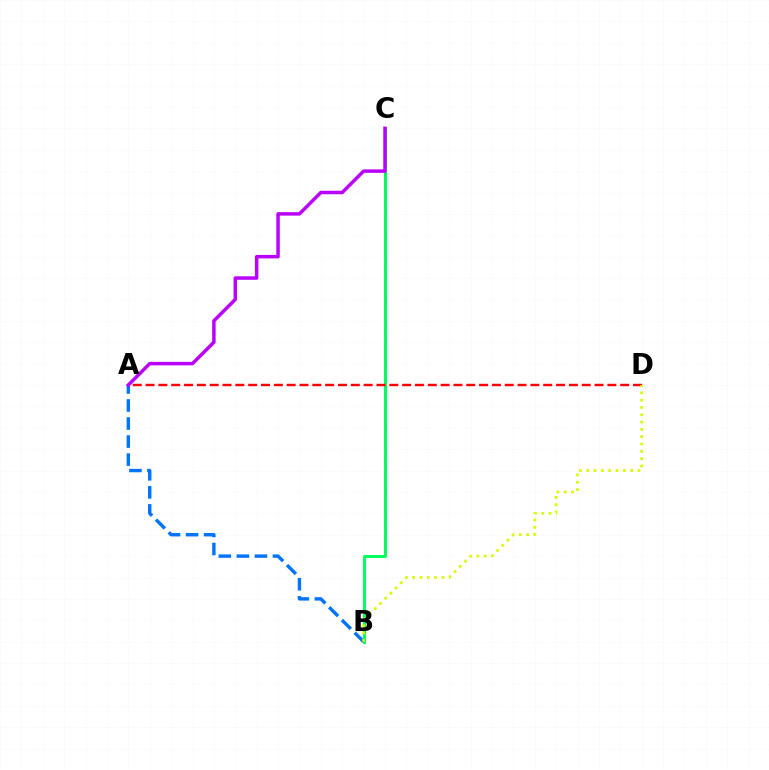{('B', 'C'): [{'color': '#00ff5c', 'line_style': 'solid', 'thickness': 2.14}], ('A', 'D'): [{'color': '#ff0000', 'line_style': 'dashed', 'thickness': 1.74}], ('A', 'B'): [{'color': '#0074ff', 'line_style': 'dashed', 'thickness': 2.45}], ('B', 'D'): [{'color': '#d1ff00', 'line_style': 'dotted', 'thickness': 1.99}], ('A', 'C'): [{'color': '#b900ff', 'line_style': 'solid', 'thickness': 2.5}]}